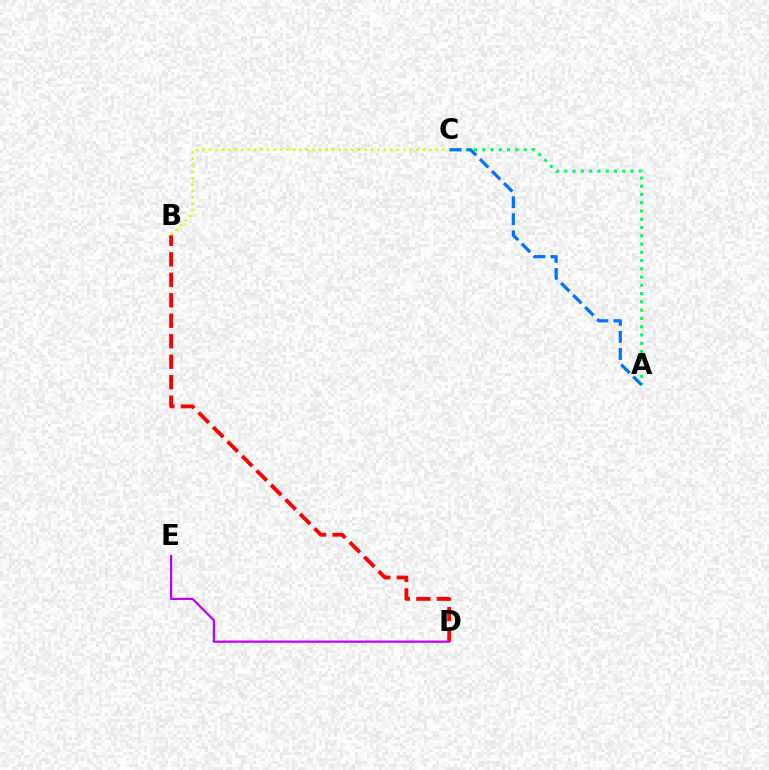{('A', 'C'): [{'color': '#00ff5c', 'line_style': 'dotted', 'thickness': 2.25}, {'color': '#0074ff', 'line_style': 'dashed', 'thickness': 2.31}], ('B', 'C'): [{'color': '#d1ff00', 'line_style': 'dotted', 'thickness': 1.76}], ('B', 'D'): [{'color': '#ff0000', 'line_style': 'dashed', 'thickness': 2.78}], ('D', 'E'): [{'color': '#b900ff', 'line_style': 'solid', 'thickness': 1.6}]}